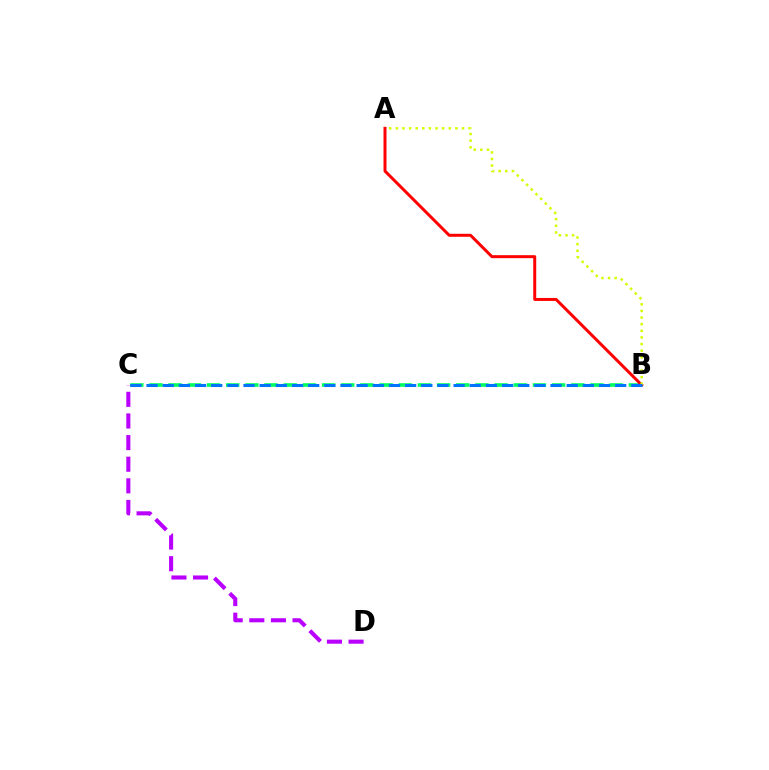{('B', 'C'): [{'color': '#00ff5c', 'line_style': 'dashed', 'thickness': 2.6}, {'color': '#0074ff', 'line_style': 'dashed', 'thickness': 2.2}], ('C', 'D'): [{'color': '#b900ff', 'line_style': 'dashed', 'thickness': 2.94}], ('A', 'B'): [{'color': '#ff0000', 'line_style': 'solid', 'thickness': 2.15}, {'color': '#d1ff00', 'line_style': 'dotted', 'thickness': 1.8}]}